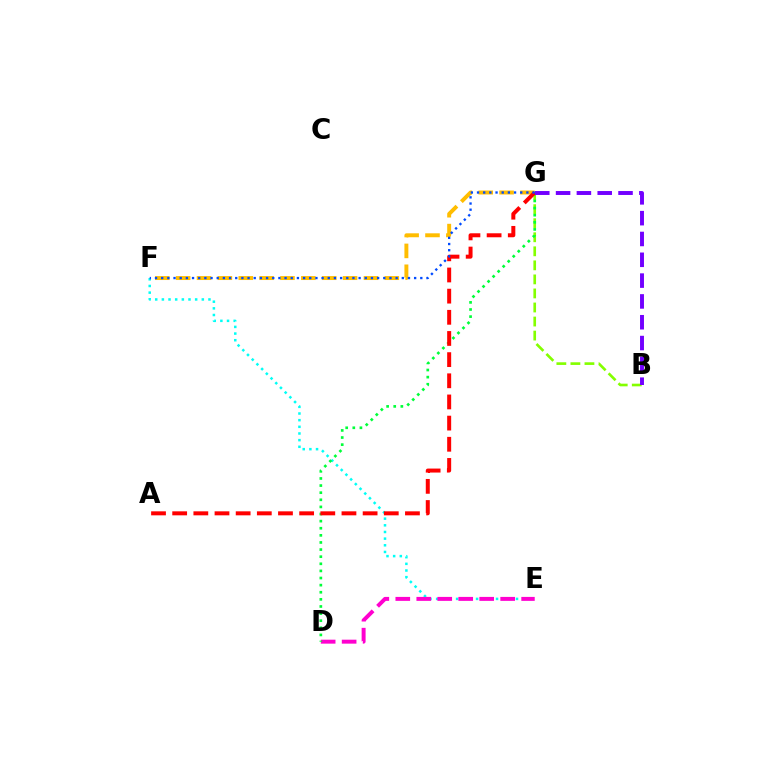{('B', 'G'): [{'color': '#84ff00', 'line_style': 'dashed', 'thickness': 1.91}, {'color': '#7200ff', 'line_style': 'dashed', 'thickness': 2.83}], ('E', 'F'): [{'color': '#00fff6', 'line_style': 'dotted', 'thickness': 1.81}], ('D', 'E'): [{'color': '#ff00cf', 'line_style': 'dashed', 'thickness': 2.85}], ('F', 'G'): [{'color': '#ffbd00', 'line_style': 'dashed', 'thickness': 2.83}, {'color': '#004bff', 'line_style': 'dotted', 'thickness': 1.68}], ('D', 'G'): [{'color': '#00ff39', 'line_style': 'dotted', 'thickness': 1.93}], ('A', 'G'): [{'color': '#ff0000', 'line_style': 'dashed', 'thickness': 2.87}]}